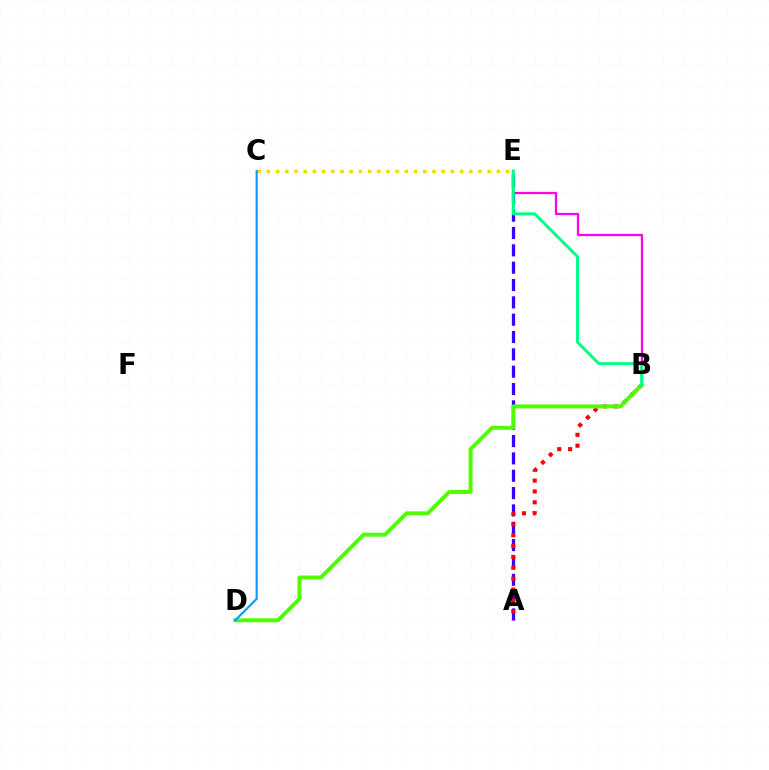{('B', 'E'): [{'color': '#ff00ed', 'line_style': 'solid', 'thickness': 1.63}, {'color': '#00ff86', 'line_style': 'solid', 'thickness': 2.15}], ('A', 'E'): [{'color': '#3700ff', 'line_style': 'dashed', 'thickness': 2.36}], ('C', 'E'): [{'color': '#ffd500', 'line_style': 'dotted', 'thickness': 2.5}], ('A', 'B'): [{'color': '#ff0000', 'line_style': 'dotted', 'thickness': 2.95}], ('B', 'D'): [{'color': '#4fff00', 'line_style': 'solid', 'thickness': 2.84}], ('C', 'D'): [{'color': '#009eff', 'line_style': 'solid', 'thickness': 1.56}]}